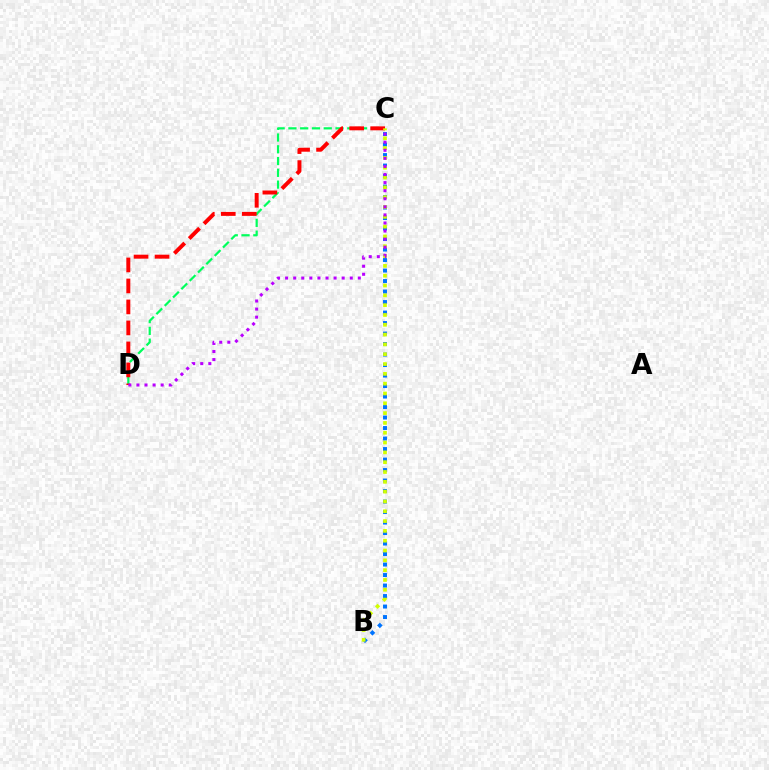{('C', 'D'): [{'color': '#00ff5c', 'line_style': 'dashed', 'thickness': 1.6}, {'color': '#ff0000', 'line_style': 'dashed', 'thickness': 2.85}, {'color': '#b900ff', 'line_style': 'dotted', 'thickness': 2.19}], ('B', 'C'): [{'color': '#0074ff', 'line_style': 'dotted', 'thickness': 2.85}, {'color': '#d1ff00', 'line_style': 'dotted', 'thickness': 2.67}]}